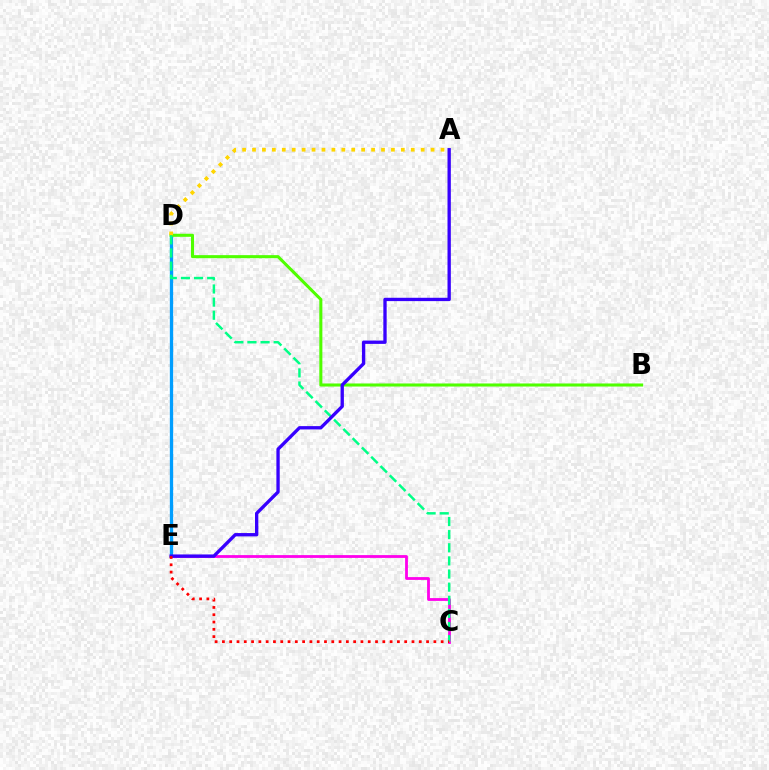{('D', 'E'): [{'color': '#009eff', 'line_style': 'solid', 'thickness': 2.37}], ('B', 'D'): [{'color': '#4fff00', 'line_style': 'solid', 'thickness': 2.2}], ('C', 'E'): [{'color': '#ff00ed', 'line_style': 'solid', 'thickness': 2.01}, {'color': '#ff0000', 'line_style': 'dotted', 'thickness': 1.98}], ('A', 'D'): [{'color': '#ffd500', 'line_style': 'dotted', 'thickness': 2.7}], ('C', 'D'): [{'color': '#00ff86', 'line_style': 'dashed', 'thickness': 1.78}], ('A', 'E'): [{'color': '#3700ff', 'line_style': 'solid', 'thickness': 2.4}]}